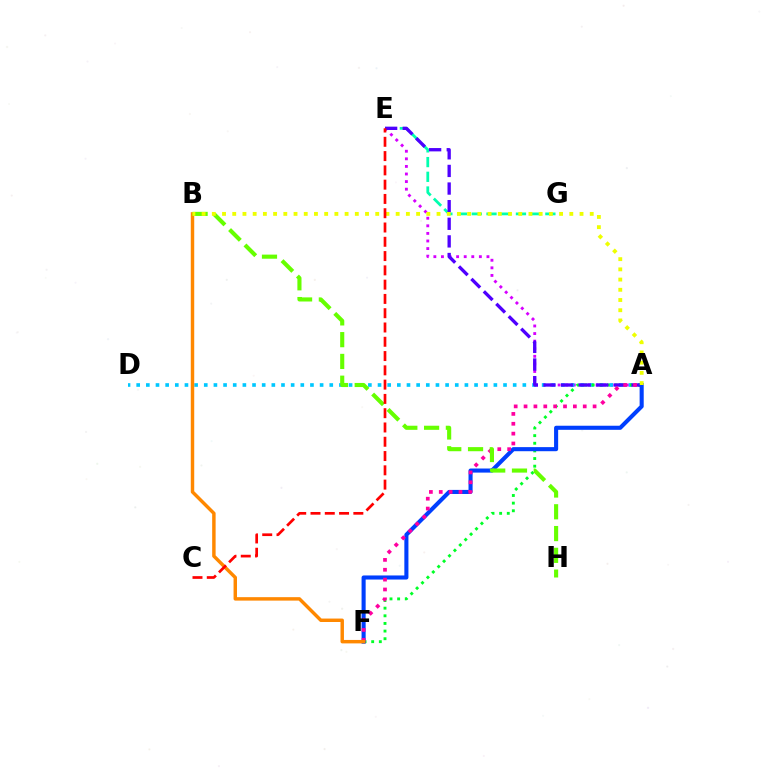{('A', 'E'): [{'color': '#d600ff', 'line_style': 'dotted', 'thickness': 2.06}, {'color': '#4f00ff', 'line_style': 'dashed', 'thickness': 2.39}], ('A', 'D'): [{'color': '#00c7ff', 'line_style': 'dotted', 'thickness': 2.62}], ('E', 'G'): [{'color': '#00ffaf', 'line_style': 'dashed', 'thickness': 2.0}], ('A', 'F'): [{'color': '#00ff27', 'line_style': 'dotted', 'thickness': 2.07}, {'color': '#003fff', 'line_style': 'solid', 'thickness': 2.94}, {'color': '#ff00a0', 'line_style': 'dotted', 'thickness': 2.68}], ('B', 'F'): [{'color': '#ff8800', 'line_style': 'solid', 'thickness': 2.48}], ('B', 'H'): [{'color': '#66ff00', 'line_style': 'dashed', 'thickness': 2.96}], ('A', 'B'): [{'color': '#eeff00', 'line_style': 'dotted', 'thickness': 2.78}], ('C', 'E'): [{'color': '#ff0000', 'line_style': 'dashed', 'thickness': 1.94}]}